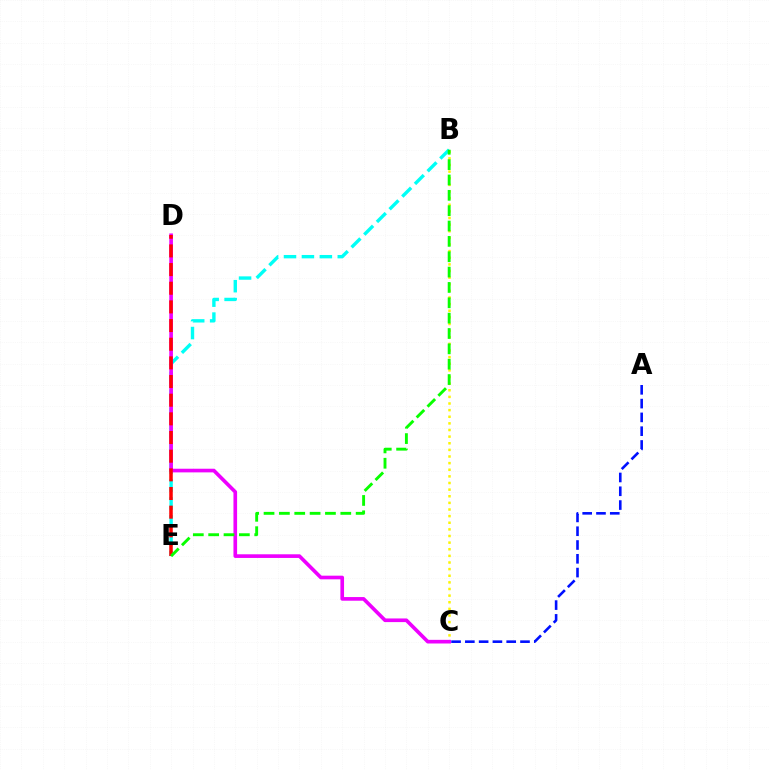{('B', 'C'): [{'color': '#fcf500', 'line_style': 'dotted', 'thickness': 1.8}], ('A', 'C'): [{'color': '#0010ff', 'line_style': 'dashed', 'thickness': 1.87}], ('B', 'E'): [{'color': '#00fff6', 'line_style': 'dashed', 'thickness': 2.44}, {'color': '#08ff00', 'line_style': 'dashed', 'thickness': 2.09}], ('C', 'D'): [{'color': '#ee00ff', 'line_style': 'solid', 'thickness': 2.63}], ('D', 'E'): [{'color': '#ff0000', 'line_style': 'dashed', 'thickness': 2.54}]}